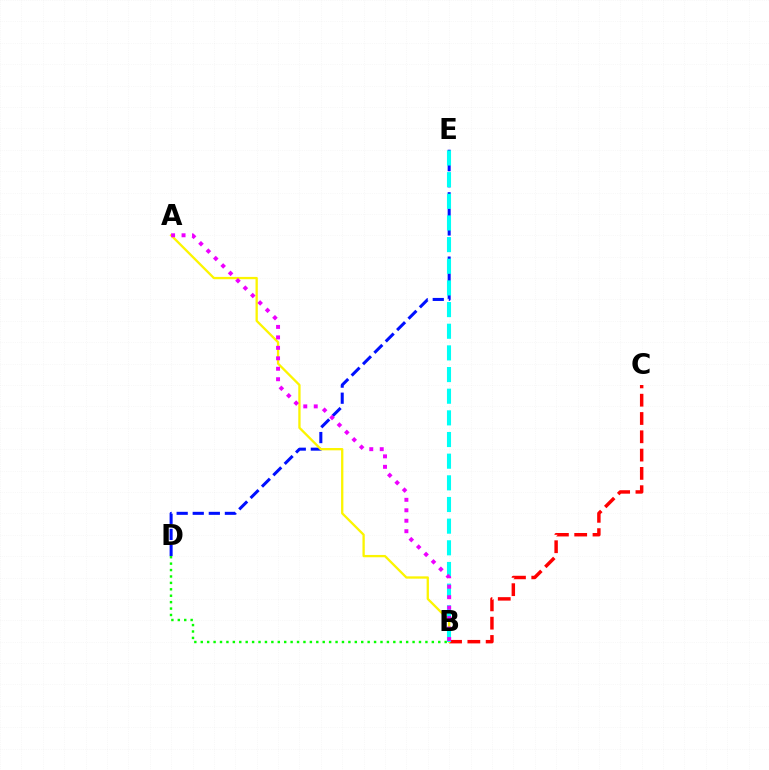{('D', 'E'): [{'color': '#0010ff', 'line_style': 'dashed', 'thickness': 2.18}], ('B', 'C'): [{'color': '#ff0000', 'line_style': 'dashed', 'thickness': 2.49}], ('A', 'B'): [{'color': '#fcf500', 'line_style': 'solid', 'thickness': 1.66}, {'color': '#ee00ff', 'line_style': 'dotted', 'thickness': 2.84}], ('B', 'E'): [{'color': '#00fff6', 'line_style': 'dashed', 'thickness': 2.94}], ('B', 'D'): [{'color': '#08ff00', 'line_style': 'dotted', 'thickness': 1.74}]}